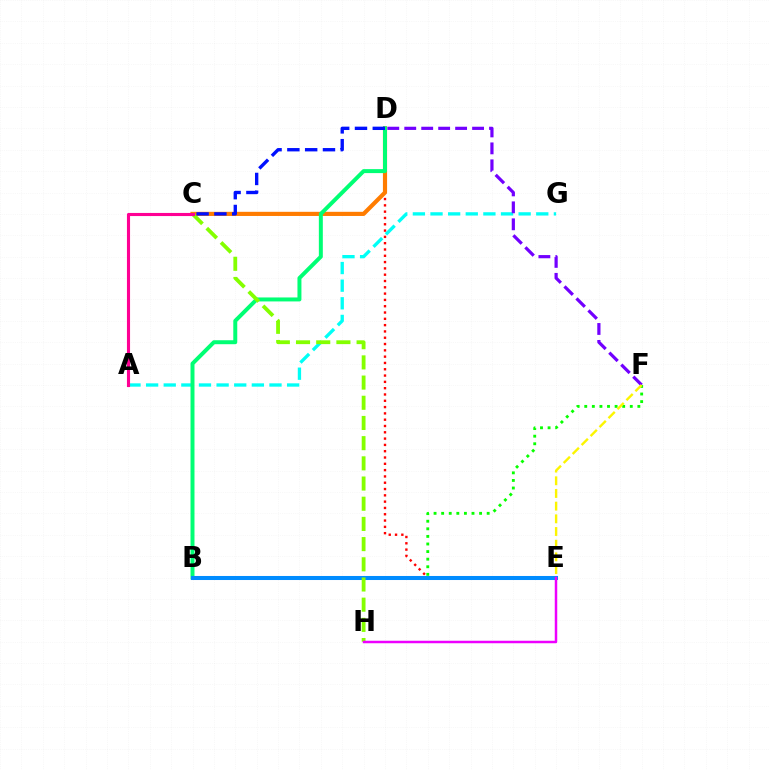{('A', 'G'): [{'color': '#00fff6', 'line_style': 'dashed', 'thickness': 2.39}], ('D', 'E'): [{'color': '#ff0000', 'line_style': 'dotted', 'thickness': 1.71}], ('C', 'D'): [{'color': '#ff7c00', 'line_style': 'solid', 'thickness': 2.99}, {'color': '#0010ff', 'line_style': 'dashed', 'thickness': 2.42}], ('B', 'F'): [{'color': '#08ff00', 'line_style': 'dotted', 'thickness': 2.06}], ('B', 'D'): [{'color': '#00ff74', 'line_style': 'solid', 'thickness': 2.86}], ('B', 'E'): [{'color': '#008cff', 'line_style': 'solid', 'thickness': 2.91}], ('D', 'F'): [{'color': '#7200ff', 'line_style': 'dashed', 'thickness': 2.3}], ('C', 'H'): [{'color': '#84ff00', 'line_style': 'dashed', 'thickness': 2.74}], ('E', 'H'): [{'color': '#ee00ff', 'line_style': 'solid', 'thickness': 1.79}], ('E', 'F'): [{'color': '#fcf500', 'line_style': 'dashed', 'thickness': 1.72}], ('A', 'C'): [{'color': '#ff0094', 'line_style': 'solid', 'thickness': 2.24}]}